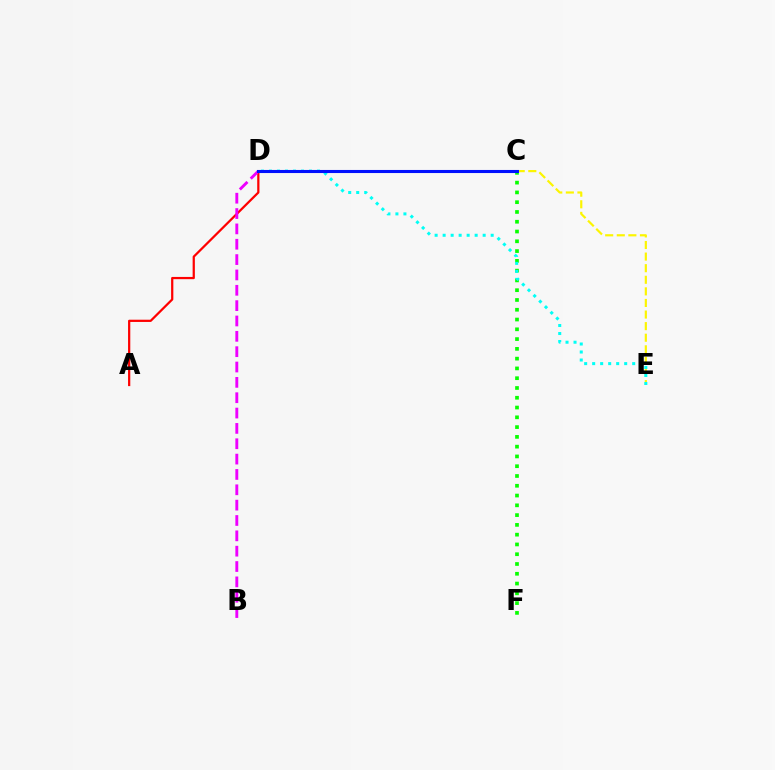{('C', 'F'): [{'color': '#08ff00', 'line_style': 'dotted', 'thickness': 2.66}], ('A', 'D'): [{'color': '#ff0000', 'line_style': 'solid', 'thickness': 1.61}], ('B', 'D'): [{'color': '#ee00ff', 'line_style': 'dashed', 'thickness': 2.08}], ('C', 'E'): [{'color': '#fcf500', 'line_style': 'dashed', 'thickness': 1.57}], ('D', 'E'): [{'color': '#00fff6', 'line_style': 'dotted', 'thickness': 2.17}], ('C', 'D'): [{'color': '#0010ff', 'line_style': 'solid', 'thickness': 2.22}]}